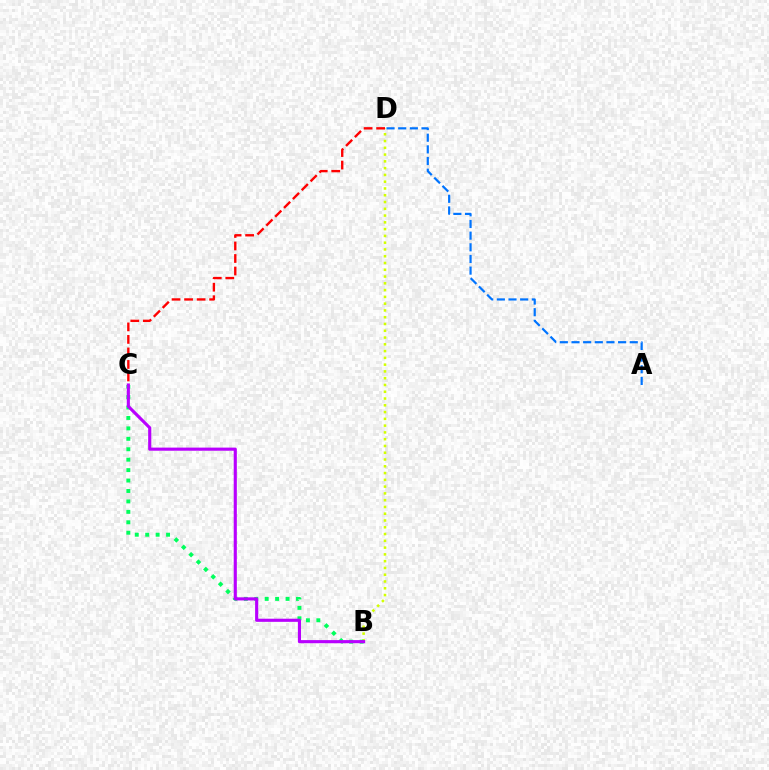{('B', 'D'): [{'color': '#d1ff00', 'line_style': 'dotted', 'thickness': 1.84}], ('B', 'C'): [{'color': '#00ff5c', 'line_style': 'dotted', 'thickness': 2.83}, {'color': '#b900ff', 'line_style': 'solid', 'thickness': 2.25}], ('A', 'D'): [{'color': '#0074ff', 'line_style': 'dashed', 'thickness': 1.58}], ('C', 'D'): [{'color': '#ff0000', 'line_style': 'dashed', 'thickness': 1.7}]}